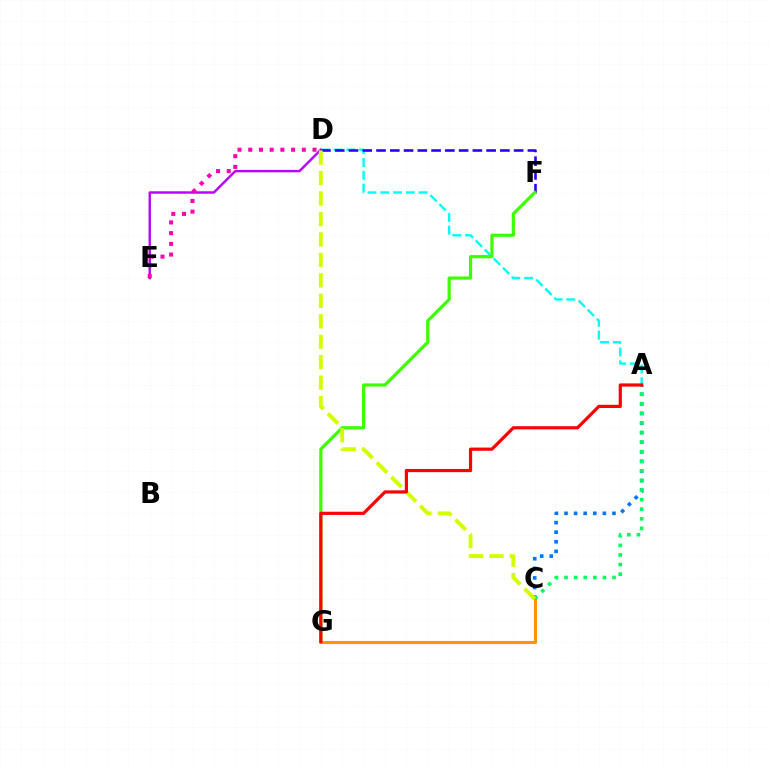{('A', 'D'): [{'color': '#00fff6', 'line_style': 'dashed', 'thickness': 1.74}], ('D', 'E'): [{'color': '#b900ff', 'line_style': 'solid', 'thickness': 1.74}, {'color': '#ff00ac', 'line_style': 'dotted', 'thickness': 2.91}], ('C', 'G'): [{'color': '#ff9400', 'line_style': 'solid', 'thickness': 2.23}], ('A', 'C'): [{'color': '#0074ff', 'line_style': 'dotted', 'thickness': 2.6}, {'color': '#00ff5c', 'line_style': 'dotted', 'thickness': 2.61}], ('D', 'F'): [{'color': '#2500ff', 'line_style': 'dashed', 'thickness': 1.87}], ('F', 'G'): [{'color': '#3dff00', 'line_style': 'solid', 'thickness': 2.3}], ('C', 'D'): [{'color': '#d1ff00', 'line_style': 'dashed', 'thickness': 2.78}], ('A', 'G'): [{'color': '#ff0000', 'line_style': 'solid', 'thickness': 2.3}]}